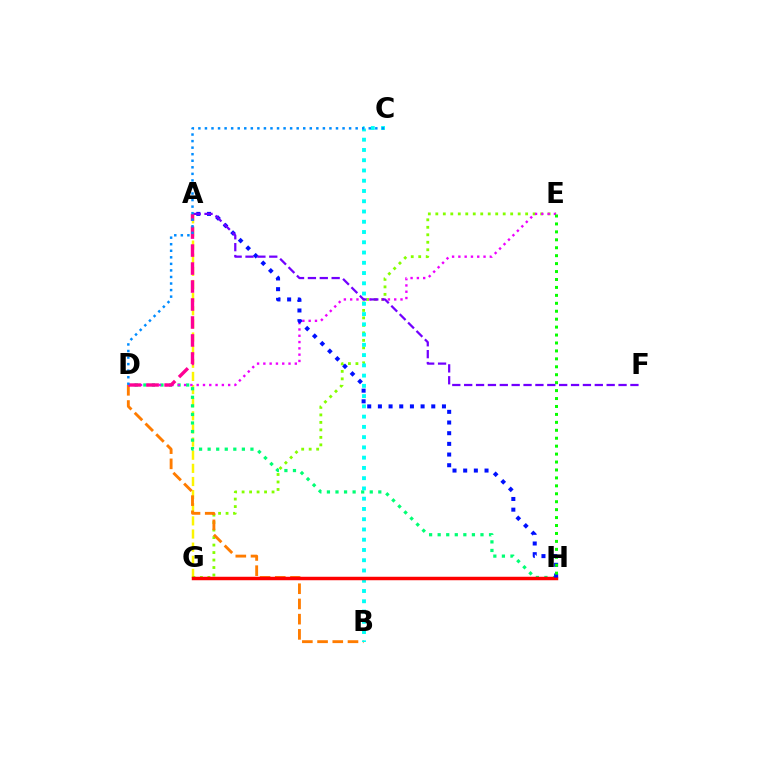{('A', 'G'): [{'color': '#fcf500', 'line_style': 'dashed', 'thickness': 1.78}], ('D', 'H'): [{'color': '#00ff74', 'line_style': 'dotted', 'thickness': 2.33}], ('E', 'G'): [{'color': '#84ff00', 'line_style': 'dotted', 'thickness': 2.03}], ('B', 'D'): [{'color': '#ff7c00', 'line_style': 'dashed', 'thickness': 2.07}], ('B', 'C'): [{'color': '#00fff6', 'line_style': 'dotted', 'thickness': 2.79}], ('G', 'H'): [{'color': '#ff0000', 'line_style': 'solid', 'thickness': 2.5}], ('D', 'E'): [{'color': '#ee00ff', 'line_style': 'dotted', 'thickness': 1.71}], ('A', 'H'): [{'color': '#0010ff', 'line_style': 'dotted', 'thickness': 2.9}], ('E', 'H'): [{'color': '#08ff00', 'line_style': 'dotted', 'thickness': 2.16}], ('A', 'F'): [{'color': '#7200ff', 'line_style': 'dashed', 'thickness': 1.61}], ('A', 'D'): [{'color': '#ff0094', 'line_style': 'dashed', 'thickness': 2.44}], ('C', 'D'): [{'color': '#008cff', 'line_style': 'dotted', 'thickness': 1.78}]}